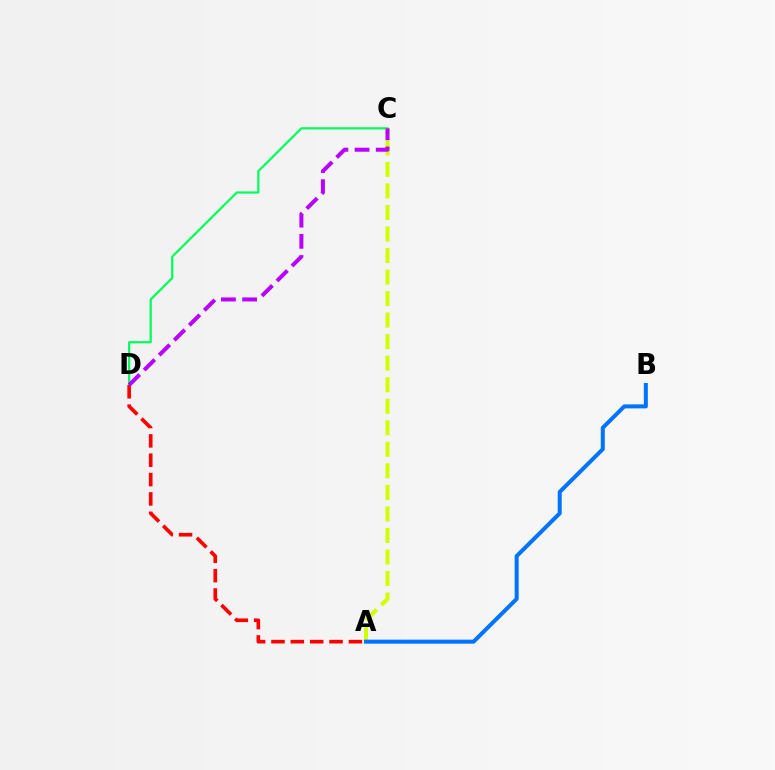{('C', 'D'): [{'color': '#00ff5c', 'line_style': 'solid', 'thickness': 1.6}, {'color': '#b900ff', 'line_style': 'dashed', 'thickness': 2.88}], ('A', 'D'): [{'color': '#ff0000', 'line_style': 'dashed', 'thickness': 2.63}], ('A', 'C'): [{'color': '#d1ff00', 'line_style': 'dashed', 'thickness': 2.93}], ('A', 'B'): [{'color': '#0074ff', 'line_style': 'solid', 'thickness': 2.89}]}